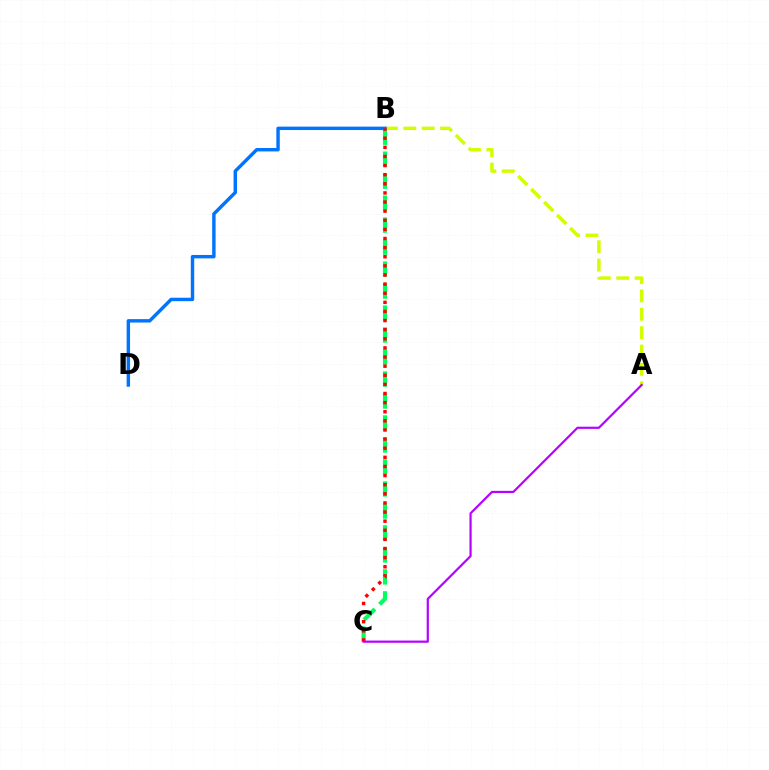{('A', 'B'): [{'color': '#d1ff00', 'line_style': 'dashed', 'thickness': 2.5}], ('B', 'D'): [{'color': '#0074ff', 'line_style': 'solid', 'thickness': 2.46}], ('B', 'C'): [{'color': '#00ff5c', 'line_style': 'dashed', 'thickness': 2.99}, {'color': '#ff0000', 'line_style': 'dotted', 'thickness': 2.48}], ('A', 'C'): [{'color': '#b900ff', 'line_style': 'solid', 'thickness': 1.58}]}